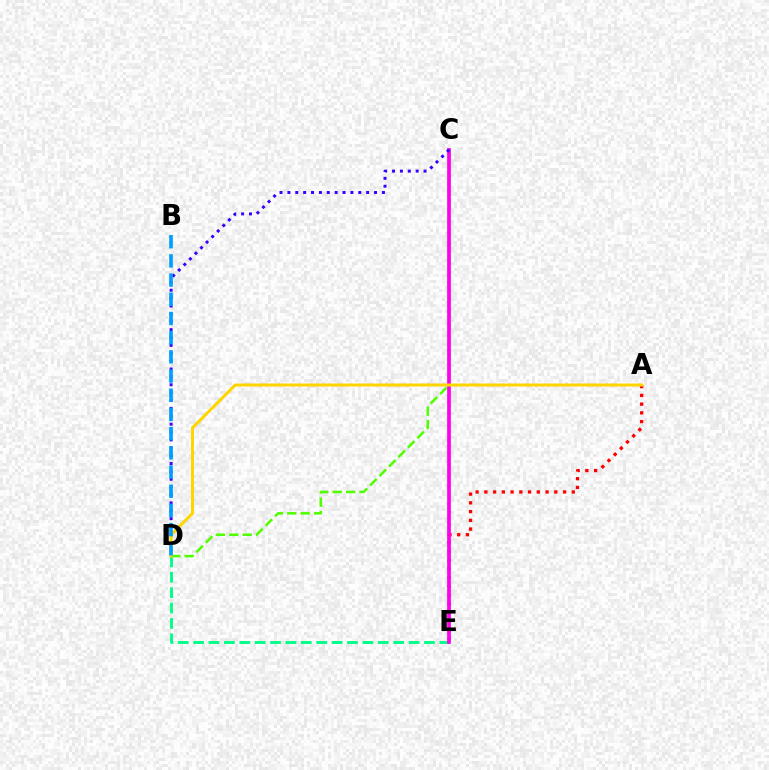{('C', 'D'): [{'color': '#4fff00', 'line_style': 'dashed', 'thickness': 1.82}, {'color': '#3700ff', 'line_style': 'dotted', 'thickness': 2.14}], ('D', 'E'): [{'color': '#00ff86', 'line_style': 'dashed', 'thickness': 2.09}], ('A', 'E'): [{'color': '#ff0000', 'line_style': 'dotted', 'thickness': 2.38}], ('C', 'E'): [{'color': '#ff00ed', 'line_style': 'solid', 'thickness': 2.67}], ('A', 'D'): [{'color': '#ffd500', 'line_style': 'solid', 'thickness': 2.16}], ('B', 'D'): [{'color': '#009eff', 'line_style': 'dashed', 'thickness': 2.61}]}